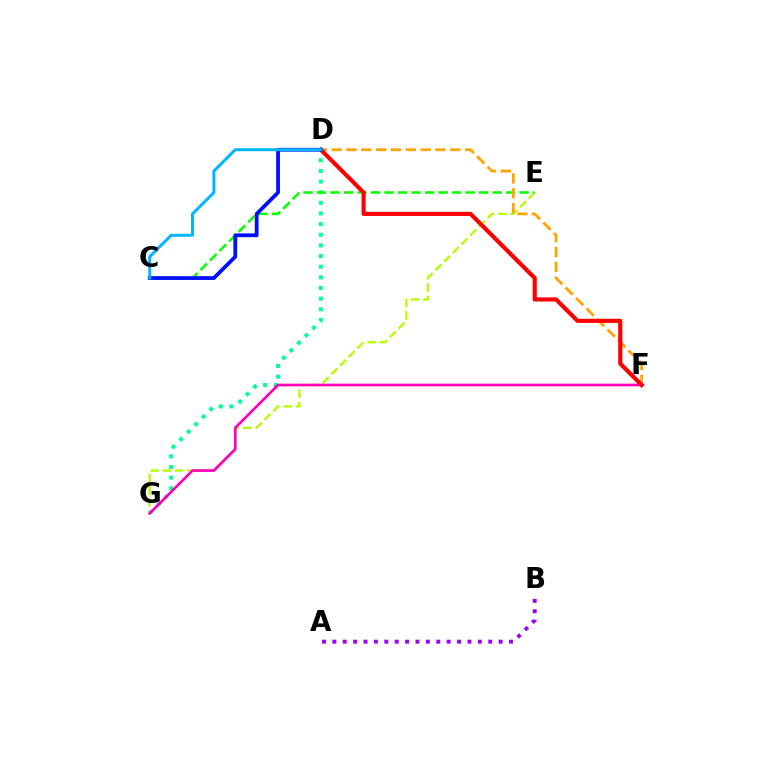{('E', 'G'): [{'color': '#b3ff00', 'line_style': 'dashed', 'thickness': 1.67}], ('D', 'G'): [{'color': '#00ff9d', 'line_style': 'dotted', 'thickness': 2.89}], ('C', 'E'): [{'color': '#08ff00', 'line_style': 'dashed', 'thickness': 1.83}], ('F', 'G'): [{'color': '#ff00bd', 'line_style': 'solid', 'thickness': 1.93}], ('D', 'F'): [{'color': '#ffa500', 'line_style': 'dashed', 'thickness': 2.02}, {'color': '#ff0000', 'line_style': 'solid', 'thickness': 2.97}], ('C', 'D'): [{'color': '#0010ff', 'line_style': 'solid', 'thickness': 2.72}, {'color': '#00b5ff', 'line_style': 'solid', 'thickness': 2.14}], ('A', 'B'): [{'color': '#9b00ff', 'line_style': 'dotted', 'thickness': 2.82}]}